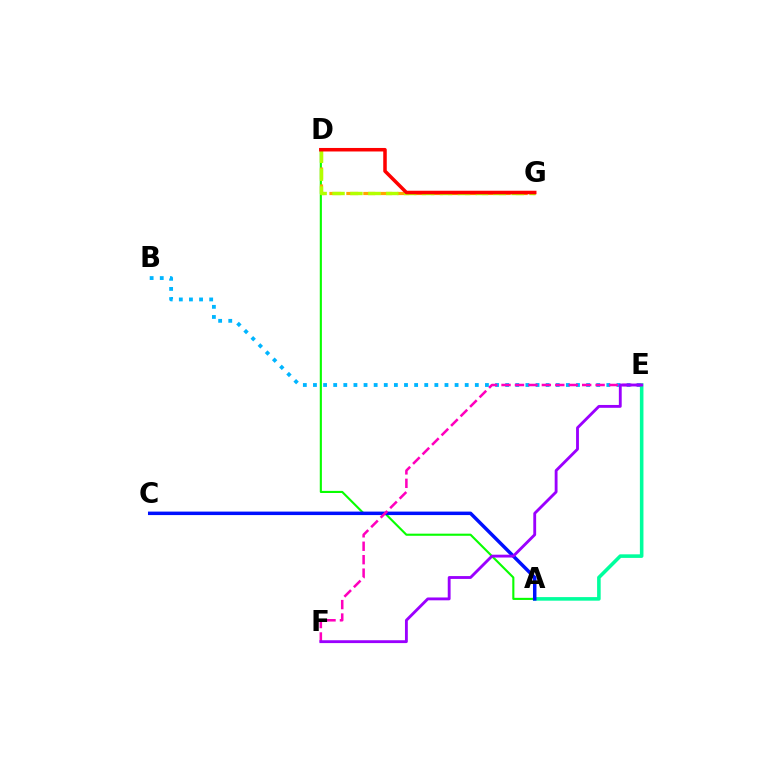{('A', 'E'): [{'color': '#00ff9d', 'line_style': 'solid', 'thickness': 2.57}], ('A', 'D'): [{'color': '#08ff00', 'line_style': 'solid', 'thickness': 1.52}], ('B', 'E'): [{'color': '#00b5ff', 'line_style': 'dotted', 'thickness': 2.75}], ('A', 'C'): [{'color': '#0010ff', 'line_style': 'solid', 'thickness': 2.51}], ('D', 'G'): [{'color': '#ffa500', 'line_style': 'dashed', 'thickness': 2.3}, {'color': '#b3ff00', 'line_style': 'dashed', 'thickness': 2.43}, {'color': '#ff0000', 'line_style': 'solid', 'thickness': 2.53}], ('E', 'F'): [{'color': '#ff00bd', 'line_style': 'dashed', 'thickness': 1.83}, {'color': '#9b00ff', 'line_style': 'solid', 'thickness': 2.05}]}